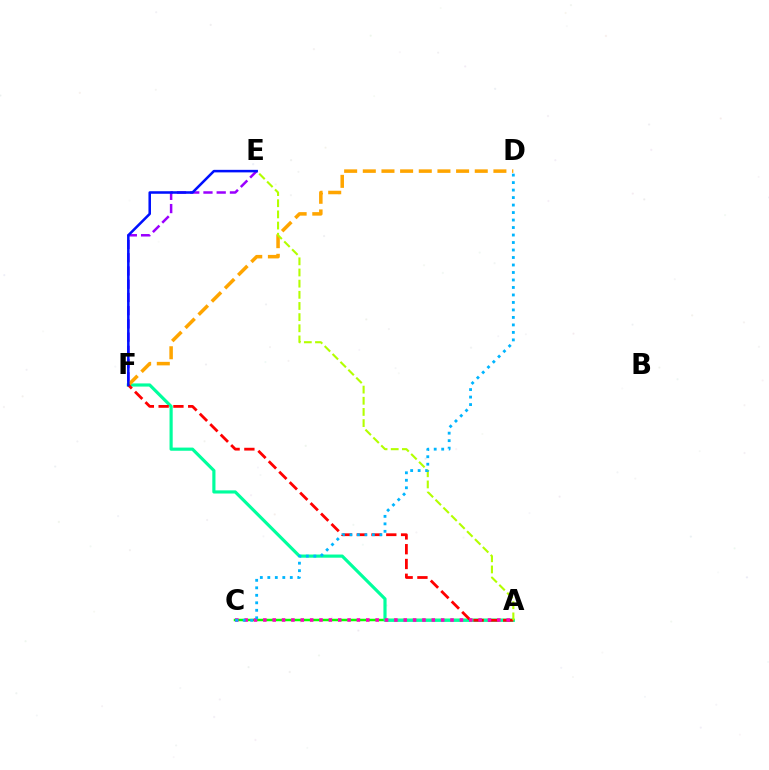{('E', 'F'): [{'color': '#9b00ff', 'line_style': 'dashed', 'thickness': 1.8}, {'color': '#0010ff', 'line_style': 'solid', 'thickness': 1.83}], ('A', 'C'): [{'color': '#08ff00', 'line_style': 'solid', 'thickness': 1.79}, {'color': '#ff00bd', 'line_style': 'dotted', 'thickness': 2.54}], ('A', 'F'): [{'color': '#00ff9d', 'line_style': 'solid', 'thickness': 2.28}, {'color': '#ff0000', 'line_style': 'dashed', 'thickness': 2.01}], ('D', 'F'): [{'color': '#ffa500', 'line_style': 'dashed', 'thickness': 2.53}], ('A', 'E'): [{'color': '#b3ff00', 'line_style': 'dashed', 'thickness': 1.52}], ('C', 'D'): [{'color': '#00b5ff', 'line_style': 'dotted', 'thickness': 2.04}]}